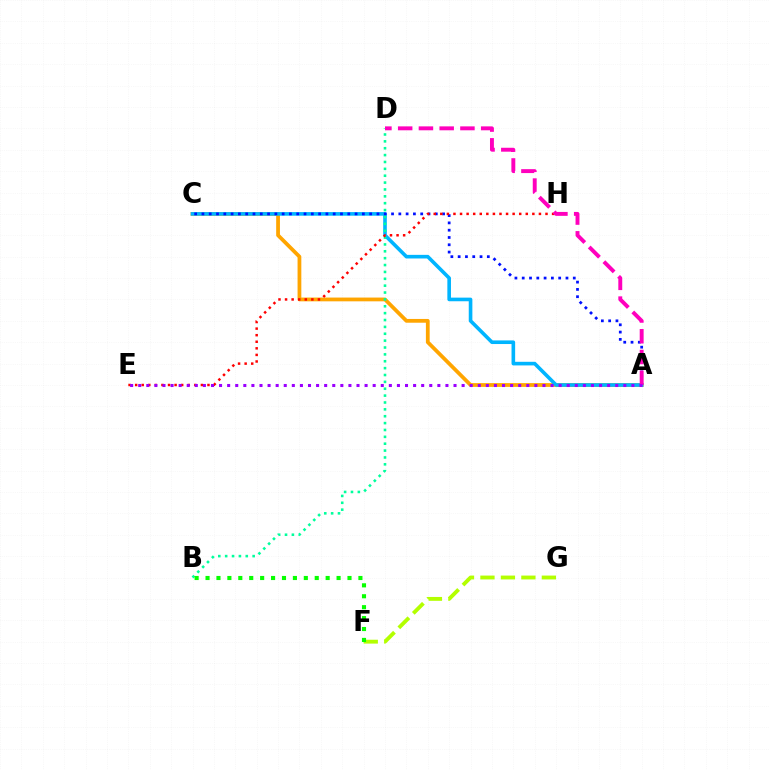{('A', 'C'): [{'color': '#ffa500', 'line_style': 'solid', 'thickness': 2.71}, {'color': '#00b5ff', 'line_style': 'solid', 'thickness': 2.61}, {'color': '#0010ff', 'line_style': 'dotted', 'thickness': 1.98}], ('F', 'G'): [{'color': '#b3ff00', 'line_style': 'dashed', 'thickness': 2.78}], ('B', 'D'): [{'color': '#00ff9d', 'line_style': 'dotted', 'thickness': 1.87}], ('B', 'F'): [{'color': '#08ff00', 'line_style': 'dotted', 'thickness': 2.97}], ('E', 'H'): [{'color': '#ff0000', 'line_style': 'dotted', 'thickness': 1.79}], ('A', 'D'): [{'color': '#ff00bd', 'line_style': 'dashed', 'thickness': 2.82}], ('A', 'E'): [{'color': '#9b00ff', 'line_style': 'dotted', 'thickness': 2.2}]}